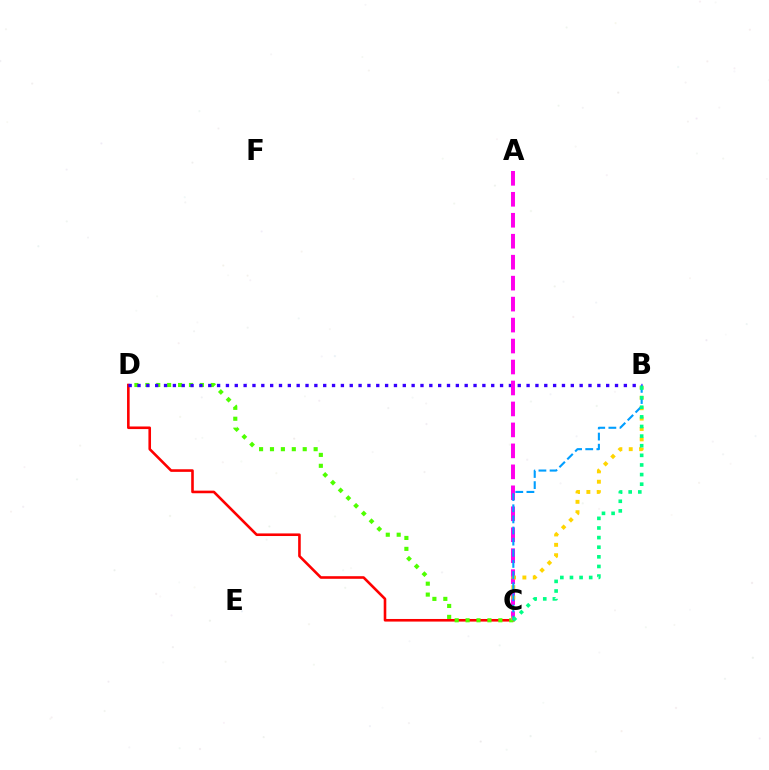{('C', 'D'): [{'color': '#ff0000', 'line_style': 'solid', 'thickness': 1.87}, {'color': '#4fff00', 'line_style': 'dotted', 'thickness': 2.97}], ('B', 'D'): [{'color': '#3700ff', 'line_style': 'dotted', 'thickness': 2.4}], ('A', 'C'): [{'color': '#ff00ed', 'line_style': 'dashed', 'thickness': 2.85}], ('B', 'C'): [{'color': '#ffd500', 'line_style': 'dotted', 'thickness': 2.82}, {'color': '#009eff', 'line_style': 'dashed', 'thickness': 1.51}, {'color': '#00ff86', 'line_style': 'dotted', 'thickness': 2.61}]}